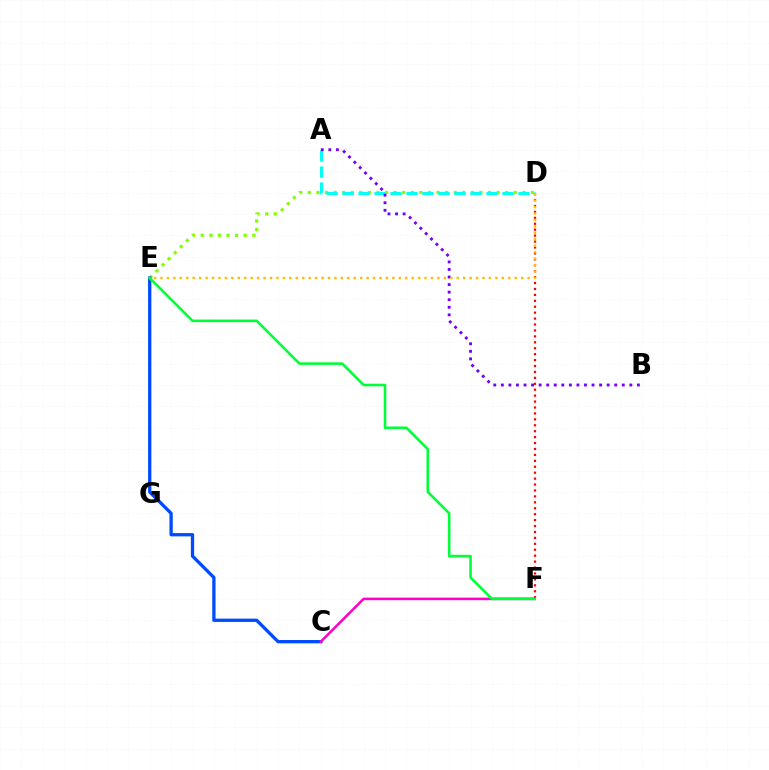{('D', 'E'): [{'color': '#84ff00', 'line_style': 'dotted', 'thickness': 2.33}, {'color': '#ffbd00', 'line_style': 'dotted', 'thickness': 1.75}], ('C', 'E'): [{'color': '#004bff', 'line_style': 'solid', 'thickness': 2.37}], ('C', 'F'): [{'color': '#ff00cf', 'line_style': 'solid', 'thickness': 1.85}], ('A', 'D'): [{'color': '#00fff6', 'line_style': 'dashed', 'thickness': 2.17}], ('A', 'B'): [{'color': '#7200ff', 'line_style': 'dotted', 'thickness': 2.05}], ('D', 'F'): [{'color': '#ff0000', 'line_style': 'dotted', 'thickness': 1.61}], ('E', 'F'): [{'color': '#00ff39', 'line_style': 'solid', 'thickness': 1.87}]}